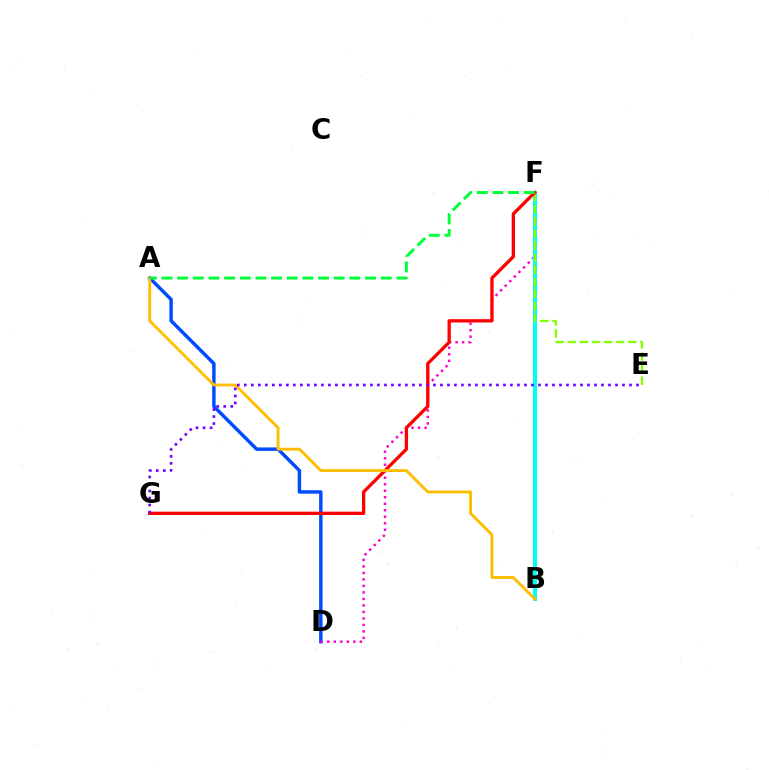{('A', 'D'): [{'color': '#004bff', 'line_style': 'solid', 'thickness': 2.48}], ('D', 'F'): [{'color': '#ff00cf', 'line_style': 'dotted', 'thickness': 1.77}], ('B', 'F'): [{'color': '#00fff6', 'line_style': 'solid', 'thickness': 2.87}], ('E', 'F'): [{'color': '#84ff00', 'line_style': 'dashed', 'thickness': 1.65}], ('F', 'G'): [{'color': '#ff0000', 'line_style': 'solid', 'thickness': 2.38}], ('A', 'B'): [{'color': '#ffbd00', 'line_style': 'solid', 'thickness': 2.06}], ('E', 'G'): [{'color': '#7200ff', 'line_style': 'dotted', 'thickness': 1.9}], ('A', 'F'): [{'color': '#00ff39', 'line_style': 'dashed', 'thickness': 2.13}]}